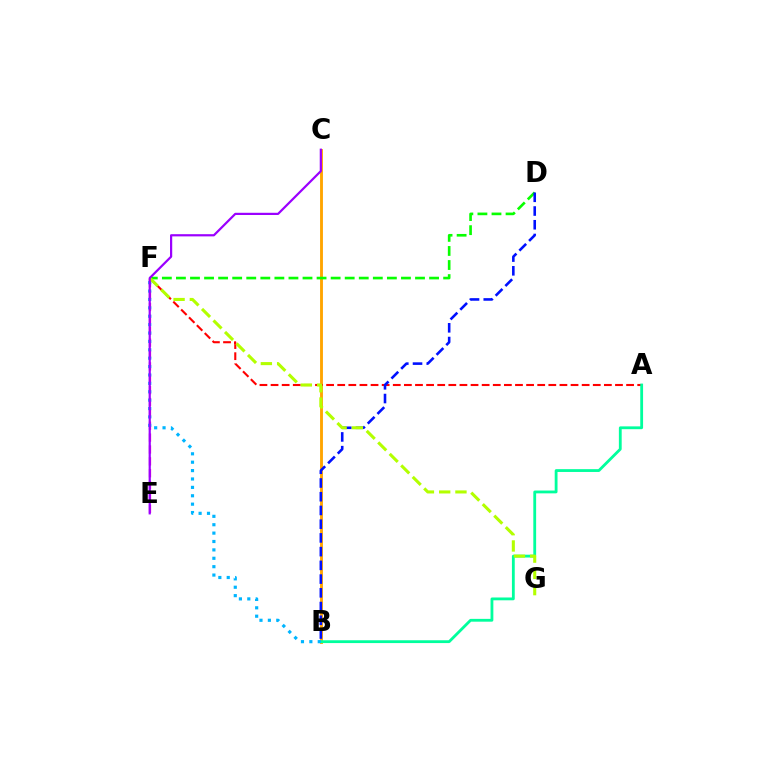{('B', 'C'): [{'color': '#ffa500', 'line_style': 'solid', 'thickness': 2.07}], ('A', 'F'): [{'color': '#ff0000', 'line_style': 'dashed', 'thickness': 1.51}], ('D', 'F'): [{'color': '#08ff00', 'line_style': 'dashed', 'thickness': 1.91}], ('E', 'F'): [{'color': '#ff00bd', 'line_style': 'dashed', 'thickness': 1.61}], ('A', 'B'): [{'color': '#00ff9d', 'line_style': 'solid', 'thickness': 2.03}], ('B', 'F'): [{'color': '#00b5ff', 'line_style': 'dotted', 'thickness': 2.28}], ('B', 'D'): [{'color': '#0010ff', 'line_style': 'dashed', 'thickness': 1.87}], ('F', 'G'): [{'color': '#b3ff00', 'line_style': 'dashed', 'thickness': 2.21}], ('C', 'E'): [{'color': '#9b00ff', 'line_style': 'solid', 'thickness': 1.59}]}